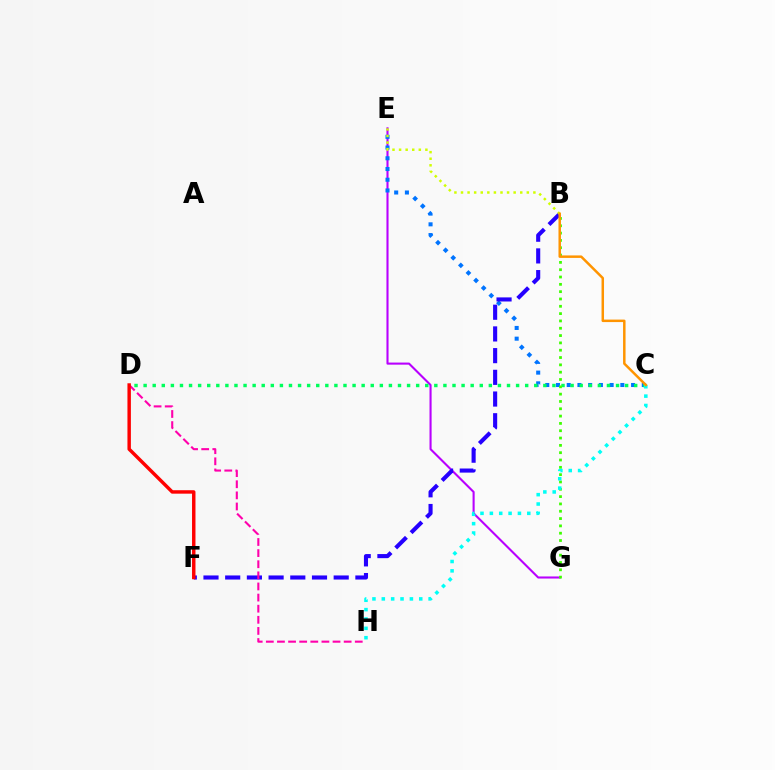{('E', 'G'): [{'color': '#b900ff', 'line_style': 'solid', 'thickness': 1.51}], ('C', 'E'): [{'color': '#0074ff', 'line_style': 'dotted', 'thickness': 2.91}], ('C', 'D'): [{'color': '#00ff5c', 'line_style': 'dotted', 'thickness': 2.47}], ('B', 'F'): [{'color': '#2500ff', 'line_style': 'dashed', 'thickness': 2.95}], ('B', 'G'): [{'color': '#3dff00', 'line_style': 'dotted', 'thickness': 1.99}], ('D', 'H'): [{'color': '#ff00ac', 'line_style': 'dashed', 'thickness': 1.51}], ('C', 'H'): [{'color': '#00fff6', 'line_style': 'dotted', 'thickness': 2.54}], ('B', 'E'): [{'color': '#d1ff00', 'line_style': 'dotted', 'thickness': 1.79}], ('D', 'F'): [{'color': '#ff0000', 'line_style': 'solid', 'thickness': 2.48}], ('B', 'C'): [{'color': '#ff9400', 'line_style': 'solid', 'thickness': 1.79}]}